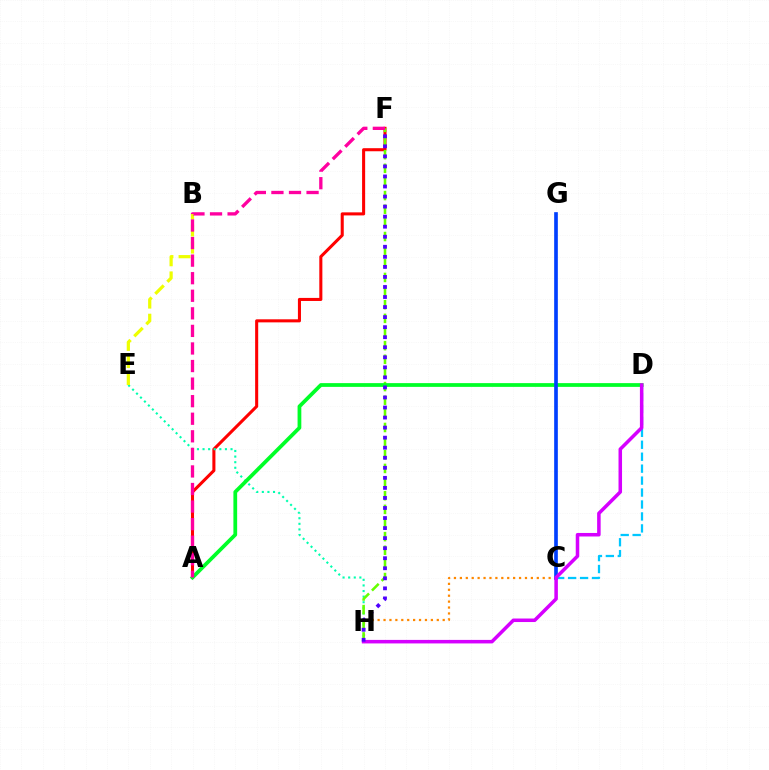{('A', 'F'): [{'color': '#ff0000', 'line_style': 'solid', 'thickness': 2.2}, {'color': '#ff00a0', 'line_style': 'dashed', 'thickness': 2.39}], ('C', 'H'): [{'color': '#ff8800', 'line_style': 'dotted', 'thickness': 1.61}], ('E', 'H'): [{'color': '#00ffaf', 'line_style': 'dotted', 'thickness': 1.52}], ('C', 'D'): [{'color': '#00c7ff', 'line_style': 'dashed', 'thickness': 1.62}], ('F', 'H'): [{'color': '#66ff00', 'line_style': 'dashed', 'thickness': 1.85}, {'color': '#4f00ff', 'line_style': 'dotted', 'thickness': 2.73}], ('A', 'D'): [{'color': '#00ff27', 'line_style': 'solid', 'thickness': 2.7}], ('B', 'E'): [{'color': '#eeff00', 'line_style': 'dashed', 'thickness': 2.32}], ('C', 'G'): [{'color': '#003fff', 'line_style': 'solid', 'thickness': 2.64}], ('D', 'H'): [{'color': '#d600ff', 'line_style': 'solid', 'thickness': 2.54}]}